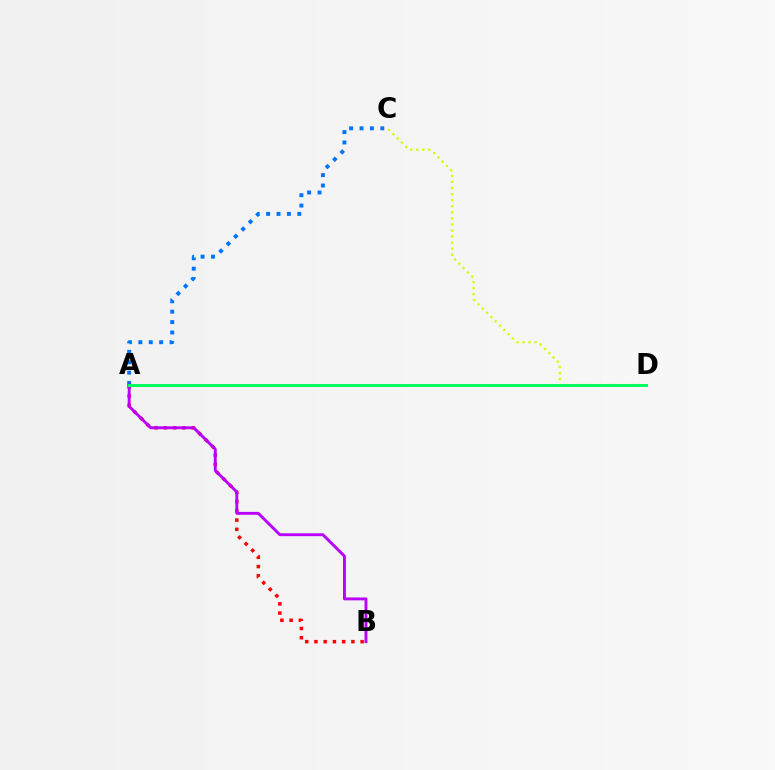{('C', 'D'): [{'color': '#d1ff00', 'line_style': 'dotted', 'thickness': 1.65}], ('A', 'C'): [{'color': '#0074ff', 'line_style': 'dotted', 'thickness': 2.83}], ('A', 'B'): [{'color': '#ff0000', 'line_style': 'dotted', 'thickness': 2.51}, {'color': '#b900ff', 'line_style': 'solid', 'thickness': 2.08}], ('A', 'D'): [{'color': '#00ff5c', 'line_style': 'solid', 'thickness': 2.16}]}